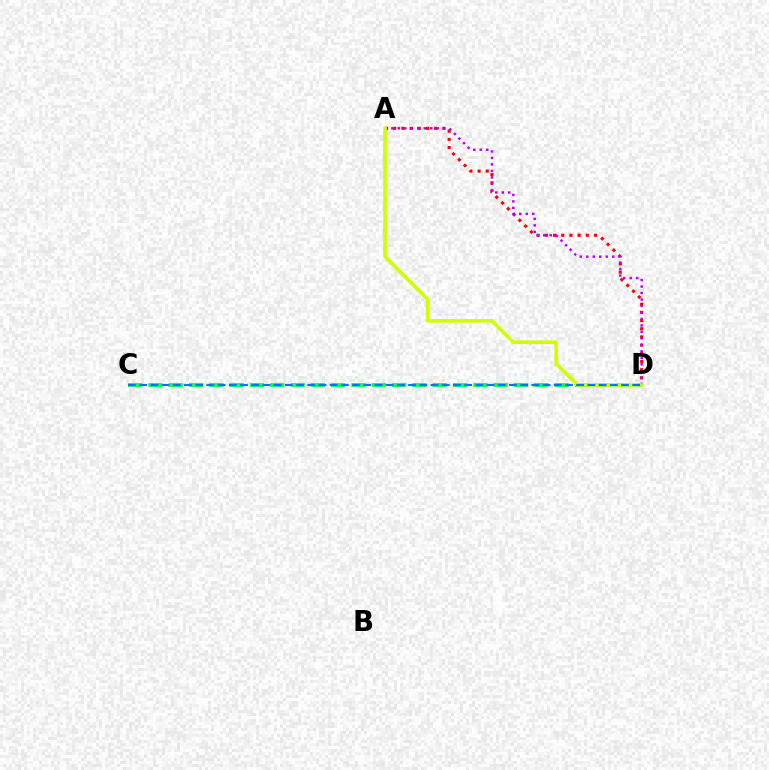{('C', 'D'): [{'color': '#00ff5c', 'line_style': 'dashed', 'thickness': 2.76}, {'color': '#0074ff', 'line_style': 'dashed', 'thickness': 1.52}], ('A', 'D'): [{'color': '#ff0000', 'line_style': 'dotted', 'thickness': 2.22}, {'color': '#b900ff', 'line_style': 'dotted', 'thickness': 1.76}, {'color': '#d1ff00', 'line_style': 'solid', 'thickness': 2.61}]}